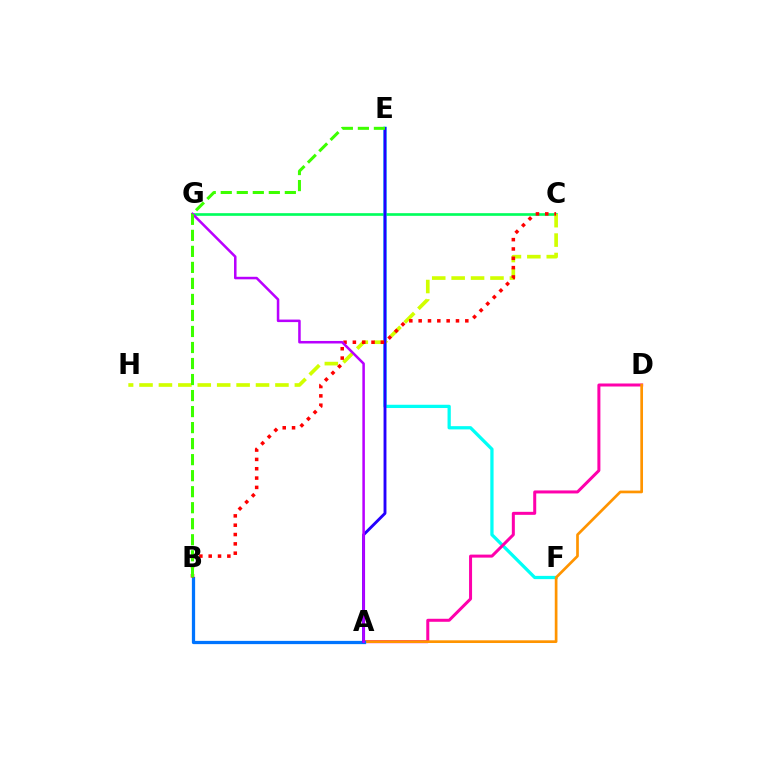{('C', 'G'): [{'color': '#00ff5c', 'line_style': 'solid', 'thickness': 1.92}], ('E', 'F'): [{'color': '#00fff6', 'line_style': 'solid', 'thickness': 2.35}], ('A', 'D'): [{'color': '#ff00ac', 'line_style': 'solid', 'thickness': 2.17}, {'color': '#ff9400', 'line_style': 'solid', 'thickness': 1.94}], ('C', 'H'): [{'color': '#d1ff00', 'line_style': 'dashed', 'thickness': 2.64}], ('A', 'B'): [{'color': '#0074ff', 'line_style': 'solid', 'thickness': 2.34}], ('A', 'E'): [{'color': '#2500ff', 'line_style': 'solid', 'thickness': 2.08}], ('B', 'C'): [{'color': '#ff0000', 'line_style': 'dotted', 'thickness': 2.54}], ('A', 'G'): [{'color': '#b900ff', 'line_style': 'solid', 'thickness': 1.82}], ('B', 'E'): [{'color': '#3dff00', 'line_style': 'dashed', 'thickness': 2.18}]}